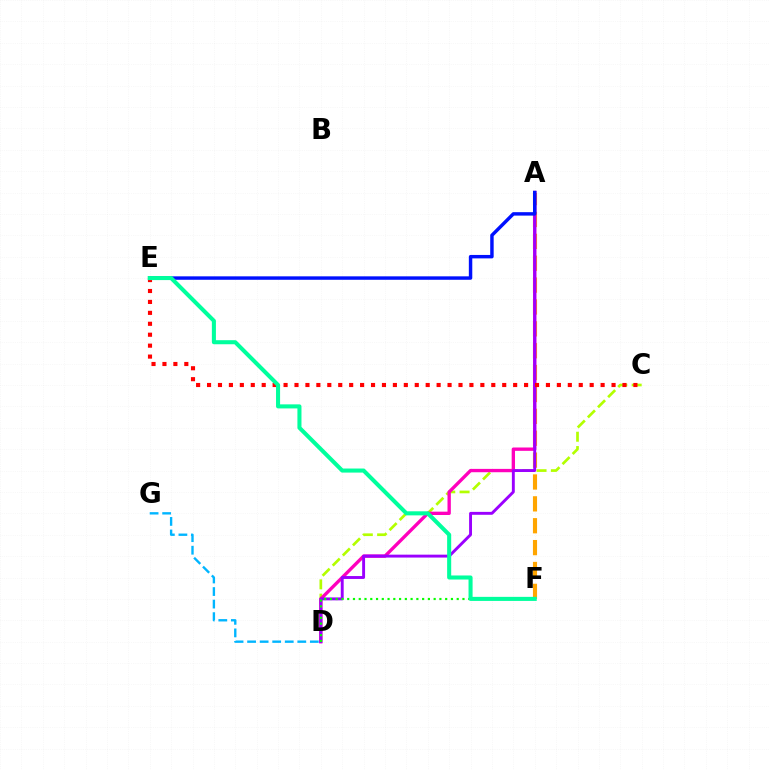{('C', 'D'): [{'color': '#b3ff00', 'line_style': 'dashed', 'thickness': 1.94}], ('D', 'G'): [{'color': '#00b5ff', 'line_style': 'dashed', 'thickness': 1.7}], ('A', 'F'): [{'color': '#ffa500', 'line_style': 'dashed', 'thickness': 2.97}], ('A', 'D'): [{'color': '#ff00bd', 'line_style': 'solid', 'thickness': 2.4}, {'color': '#9b00ff', 'line_style': 'solid', 'thickness': 2.09}], ('C', 'E'): [{'color': '#ff0000', 'line_style': 'dotted', 'thickness': 2.97}], ('A', 'E'): [{'color': '#0010ff', 'line_style': 'solid', 'thickness': 2.48}], ('D', 'F'): [{'color': '#08ff00', 'line_style': 'dotted', 'thickness': 1.57}], ('E', 'F'): [{'color': '#00ff9d', 'line_style': 'solid', 'thickness': 2.92}]}